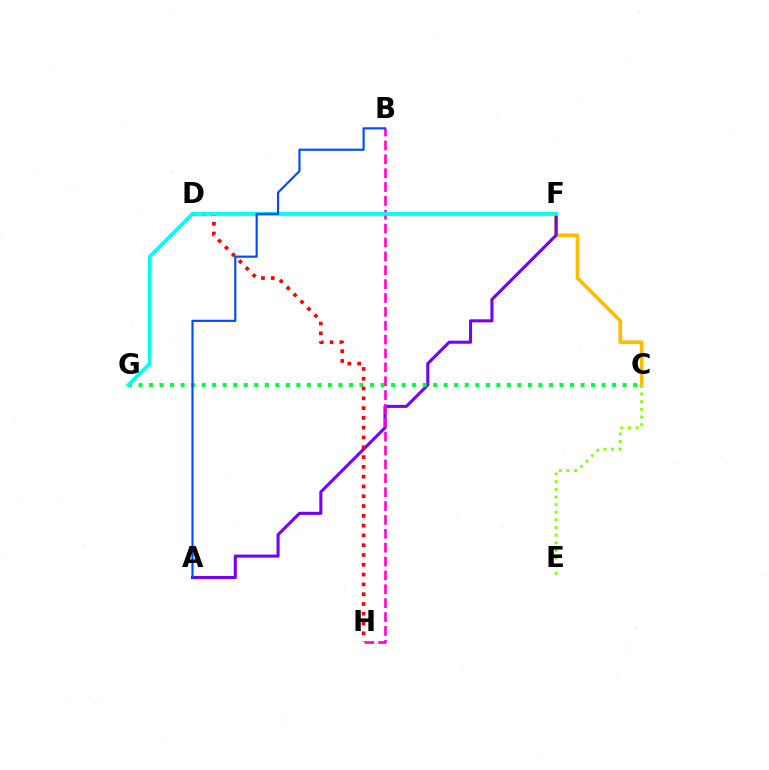{('C', 'D'): [{'color': '#ffbd00', 'line_style': 'solid', 'thickness': 2.68}], ('A', 'F'): [{'color': '#7200ff', 'line_style': 'solid', 'thickness': 2.21}], ('C', 'G'): [{'color': '#00ff39', 'line_style': 'dotted', 'thickness': 2.86}], ('B', 'H'): [{'color': '#ff00cf', 'line_style': 'dashed', 'thickness': 1.88}], ('D', 'H'): [{'color': '#ff0000', 'line_style': 'dotted', 'thickness': 2.66}], ('F', 'G'): [{'color': '#00fff6', 'line_style': 'solid', 'thickness': 2.66}], ('A', 'B'): [{'color': '#004bff', 'line_style': 'solid', 'thickness': 1.55}], ('C', 'E'): [{'color': '#84ff00', 'line_style': 'dotted', 'thickness': 2.08}]}